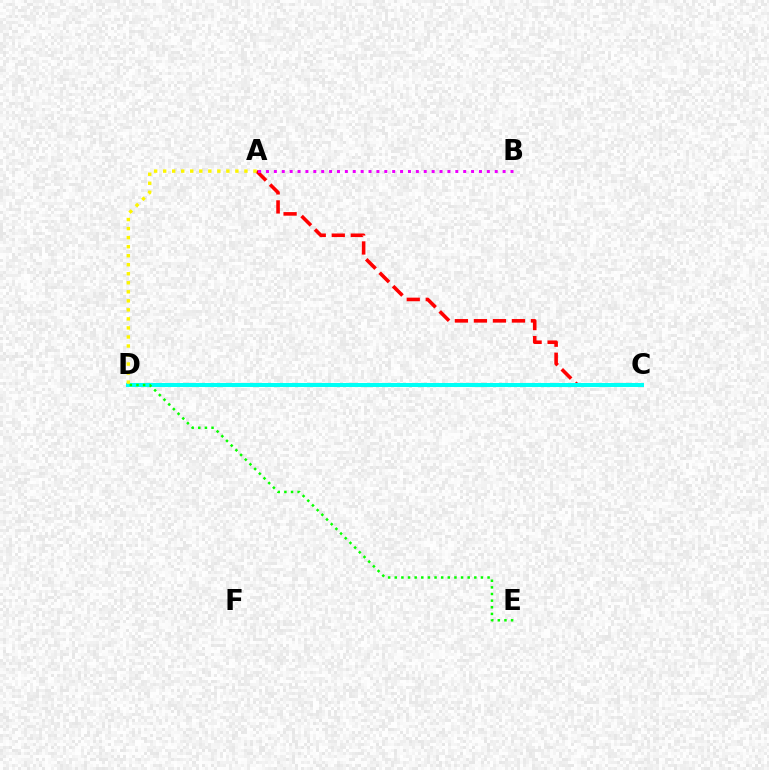{('C', 'D'): [{'color': '#0010ff', 'line_style': 'solid', 'thickness': 2.04}, {'color': '#00fff6', 'line_style': 'solid', 'thickness': 2.91}], ('A', 'C'): [{'color': '#ff0000', 'line_style': 'dashed', 'thickness': 2.58}], ('A', 'B'): [{'color': '#ee00ff', 'line_style': 'dotted', 'thickness': 2.14}], ('A', 'D'): [{'color': '#fcf500', 'line_style': 'dotted', 'thickness': 2.45}], ('D', 'E'): [{'color': '#08ff00', 'line_style': 'dotted', 'thickness': 1.8}]}